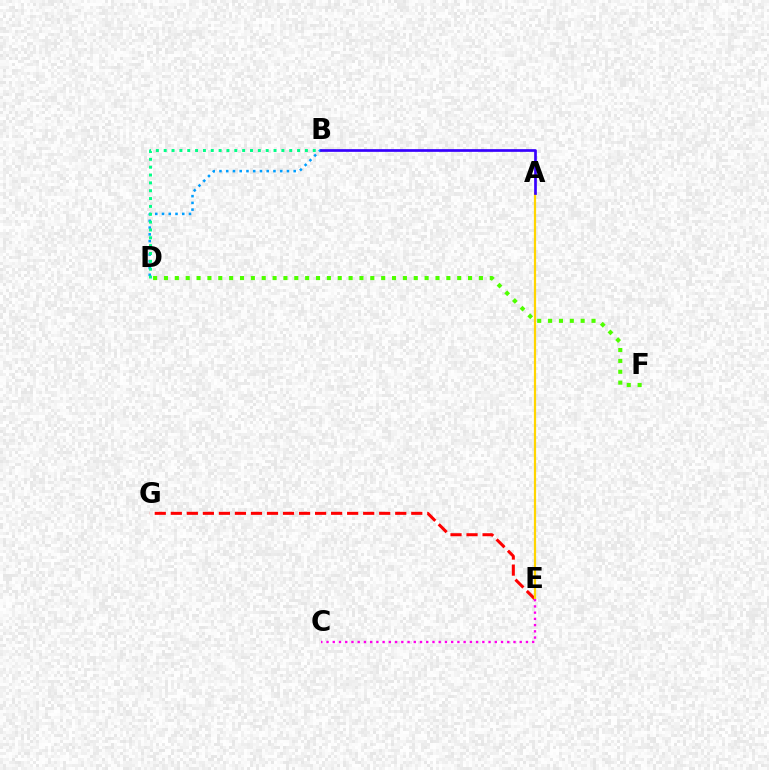{('B', 'D'): [{'color': '#009eff', 'line_style': 'dotted', 'thickness': 1.83}, {'color': '#00ff86', 'line_style': 'dotted', 'thickness': 2.13}], ('E', 'G'): [{'color': '#ff0000', 'line_style': 'dashed', 'thickness': 2.18}], ('D', 'F'): [{'color': '#4fff00', 'line_style': 'dotted', 'thickness': 2.95}], ('A', 'E'): [{'color': '#ffd500', 'line_style': 'solid', 'thickness': 1.6}], ('C', 'E'): [{'color': '#ff00ed', 'line_style': 'dotted', 'thickness': 1.69}], ('A', 'B'): [{'color': '#3700ff', 'line_style': 'solid', 'thickness': 1.94}]}